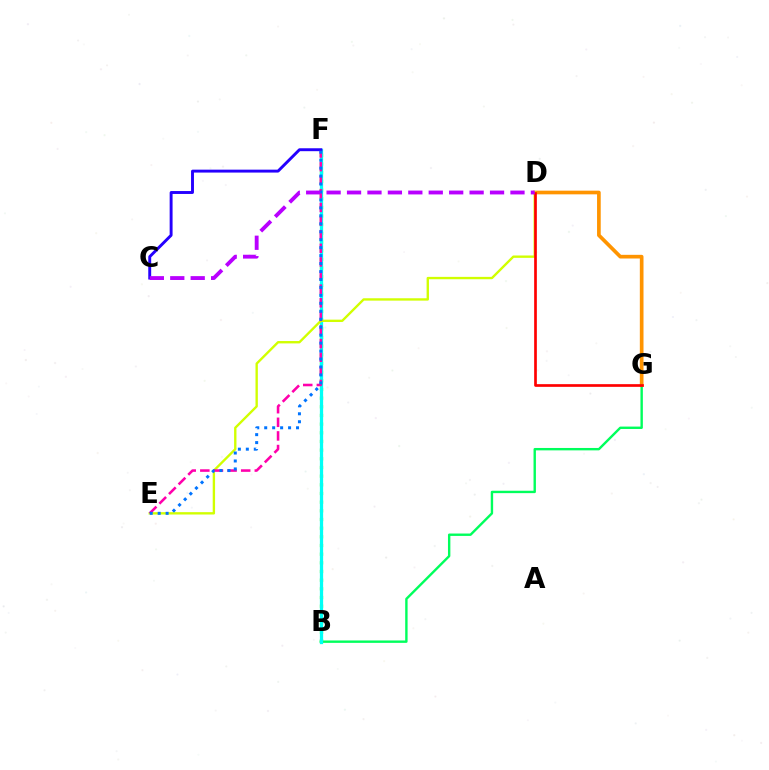{('B', 'G'): [{'color': '#00ff5c', 'line_style': 'solid', 'thickness': 1.72}], ('B', 'F'): [{'color': '#3dff00', 'line_style': 'dotted', 'thickness': 2.36}, {'color': '#00fff6', 'line_style': 'solid', 'thickness': 2.35}], ('D', 'G'): [{'color': '#ff9400', 'line_style': 'solid', 'thickness': 2.65}, {'color': '#ff0000', 'line_style': 'solid', 'thickness': 1.94}], ('D', 'E'): [{'color': '#d1ff00', 'line_style': 'solid', 'thickness': 1.7}], ('E', 'F'): [{'color': '#ff00ac', 'line_style': 'dashed', 'thickness': 1.85}, {'color': '#0074ff', 'line_style': 'dotted', 'thickness': 2.16}], ('C', 'F'): [{'color': '#2500ff', 'line_style': 'solid', 'thickness': 2.1}], ('C', 'D'): [{'color': '#b900ff', 'line_style': 'dashed', 'thickness': 2.78}]}